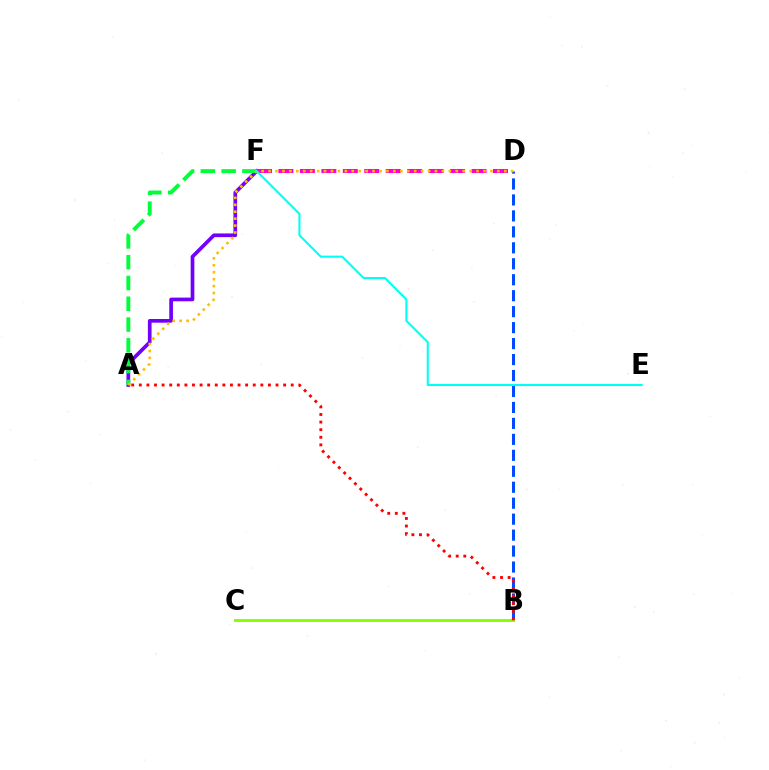{('A', 'F'): [{'color': '#7200ff', 'line_style': 'solid', 'thickness': 2.66}, {'color': '#00ff39', 'line_style': 'dashed', 'thickness': 2.82}], ('D', 'F'): [{'color': '#ff00cf', 'line_style': 'dashed', 'thickness': 2.91}], ('B', 'D'): [{'color': '#004bff', 'line_style': 'dashed', 'thickness': 2.17}], ('A', 'D'): [{'color': '#ffbd00', 'line_style': 'dotted', 'thickness': 1.88}], ('B', 'C'): [{'color': '#84ff00', 'line_style': 'solid', 'thickness': 2.08}], ('A', 'B'): [{'color': '#ff0000', 'line_style': 'dotted', 'thickness': 2.06}], ('E', 'F'): [{'color': '#00fff6', 'line_style': 'solid', 'thickness': 1.5}]}